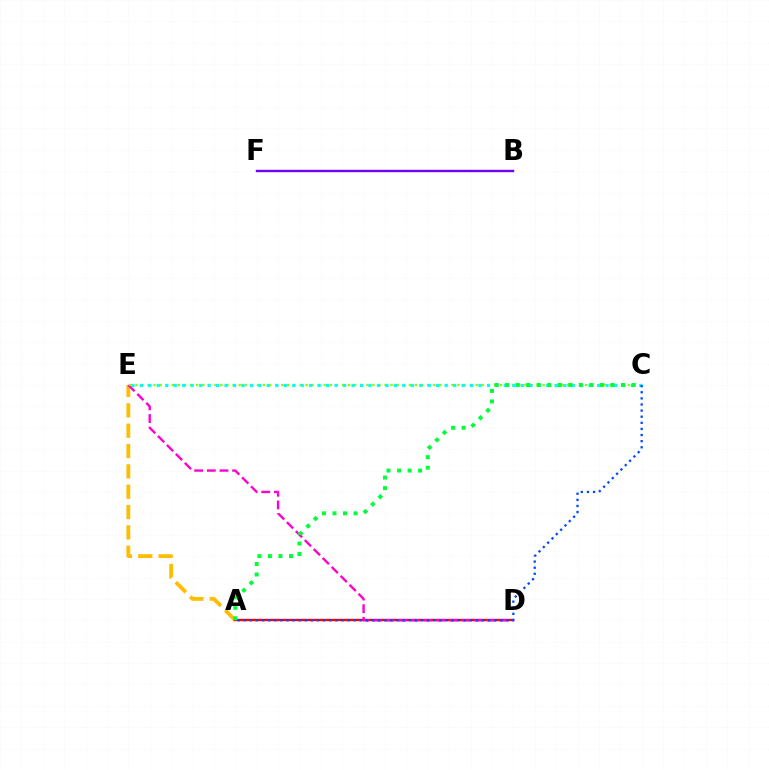{('A', 'E'): [{'color': '#ffbd00', 'line_style': 'dashed', 'thickness': 2.76}], ('A', 'D'): [{'color': '#ff0000', 'line_style': 'solid', 'thickness': 1.71}], ('D', 'E'): [{'color': '#ff00cf', 'line_style': 'dashed', 'thickness': 1.72}], ('B', 'F'): [{'color': '#7200ff', 'line_style': 'solid', 'thickness': 1.72}], ('C', 'E'): [{'color': '#84ff00', 'line_style': 'dotted', 'thickness': 1.65}, {'color': '#00fff6', 'line_style': 'dotted', 'thickness': 2.3}], ('A', 'C'): [{'color': '#004bff', 'line_style': 'dotted', 'thickness': 1.66}, {'color': '#00ff39', 'line_style': 'dotted', 'thickness': 2.86}]}